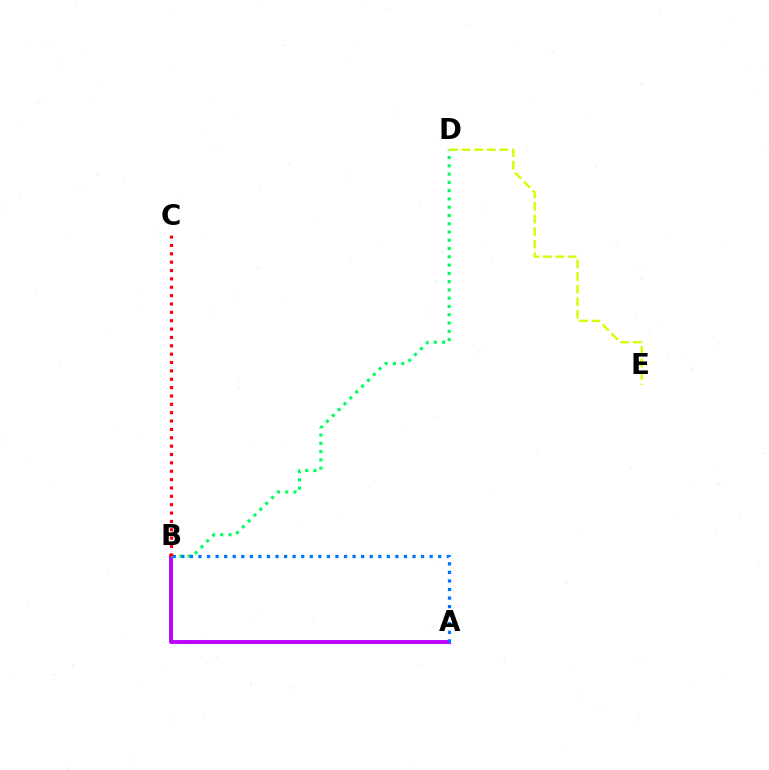{('A', 'B'): [{'color': '#b900ff', 'line_style': 'solid', 'thickness': 2.79}, {'color': '#0074ff', 'line_style': 'dotted', 'thickness': 2.33}], ('B', 'D'): [{'color': '#00ff5c', 'line_style': 'dotted', 'thickness': 2.25}], ('B', 'C'): [{'color': '#ff0000', 'line_style': 'dotted', 'thickness': 2.27}], ('D', 'E'): [{'color': '#d1ff00', 'line_style': 'dashed', 'thickness': 1.7}]}